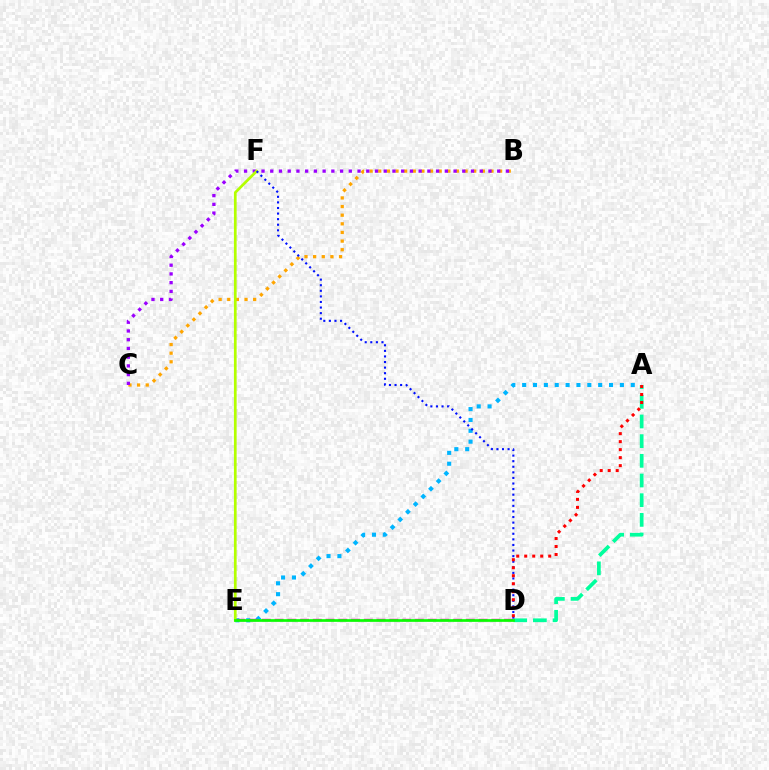{('B', 'C'): [{'color': '#ffa500', 'line_style': 'dotted', 'thickness': 2.35}, {'color': '#9b00ff', 'line_style': 'dotted', 'thickness': 2.37}], ('A', 'E'): [{'color': '#00b5ff', 'line_style': 'dotted', 'thickness': 2.95}], ('D', 'E'): [{'color': '#ff00bd', 'line_style': 'dashed', 'thickness': 1.73}, {'color': '#08ff00', 'line_style': 'solid', 'thickness': 1.93}], ('A', 'D'): [{'color': '#00ff9d', 'line_style': 'dashed', 'thickness': 2.67}, {'color': '#ff0000', 'line_style': 'dotted', 'thickness': 2.17}], ('E', 'F'): [{'color': '#b3ff00', 'line_style': 'solid', 'thickness': 1.95}], ('D', 'F'): [{'color': '#0010ff', 'line_style': 'dotted', 'thickness': 1.52}]}